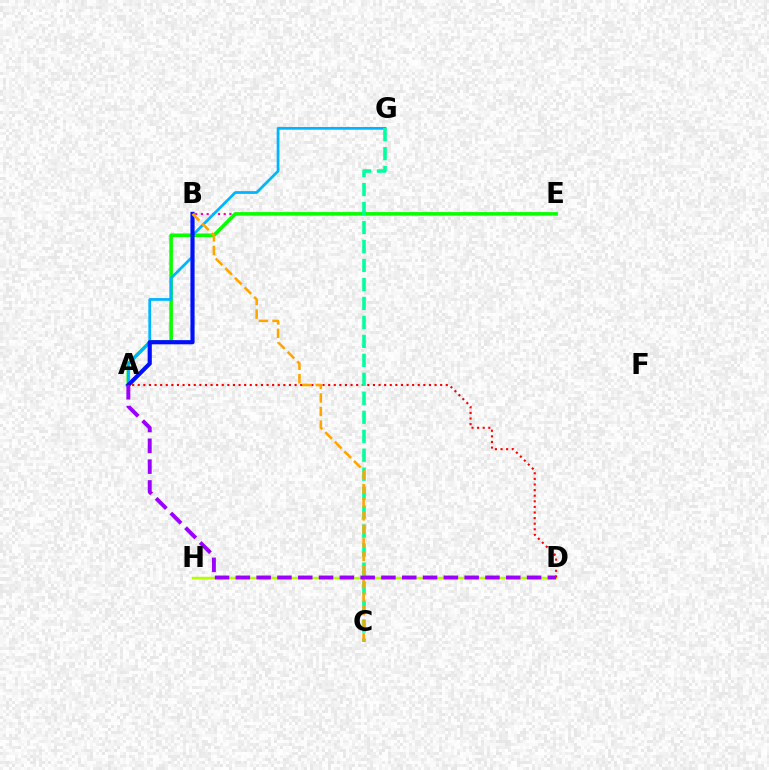{('D', 'H'): [{'color': '#b3ff00', 'line_style': 'solid', 'thickness': 1.76}], ('B', 'E'): [{'color': '#ff00bd', 'line_style': 'dotted', 'thickness': 1.55}], ('A', 'E'): [{'color': '#08ff00', 'line_style': 'solid', 'thickness': 2.58}], ('A', 'G'): [{'color': '#00b5ff', 'line_style': 'solid', 'thickness': 1.98}], ('A', 'B'): [{'color': '#0010ff', 'line_style': 'solid', 'thickness': 3.0}], ('A', 'D'): [{'color': '#ff0000', 'line_style': 'dotted', 'thickness': 1.52}, {'color': '#9b00ff', 'line_style': 'dashed', 'thickness': 2.83}], ('C', 'G'): [{'color': '#00ff9d', 'line_style': 'dashed', 'thickness': 2.58}], ('B', 'C'): [{'color': '#ffa500', 'line_style': 'dashed', 'thickness': 1.84}]}